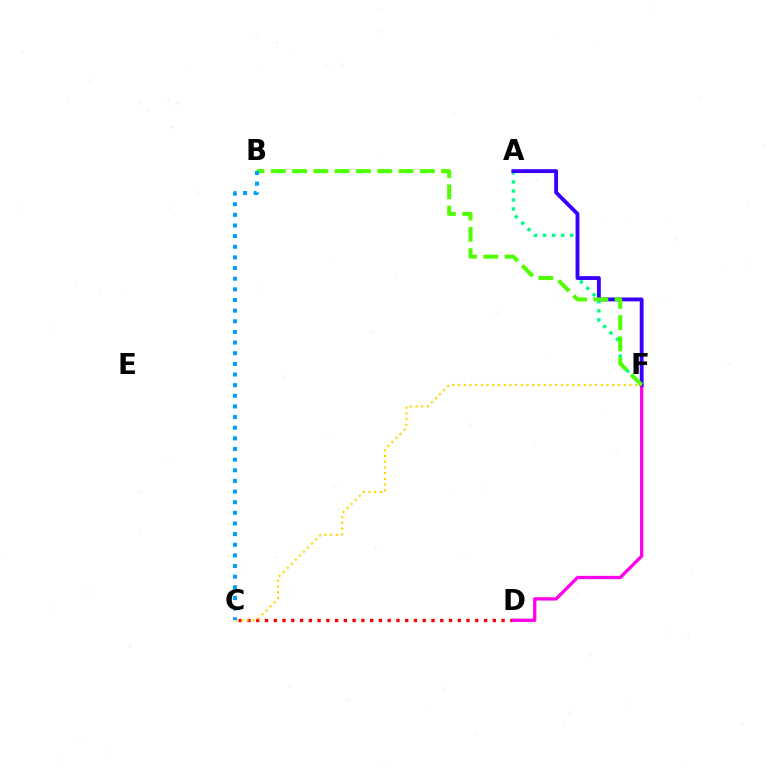{('C', 'D'): [{'color': '#ff0000', 'line_style': 'dotted', 'thickness': 2.38}], ('A', 'F'): [{'color': '#00ff86', 'line_style': 'dotted', 'thickness': 2.45}, {'color': '#3700ff', 'line_style': 'solid', 'thickness': 2.77}], ('D', 'F'): [{'color': '#ff00ed', 'line_style': 'solid', 'thickness': 2.37}], ('B', 'F'): [{'color': '#4fff00', 'line_style': 'dashed', 'thickness': 2.89}], ('C', 'F'): [{'color': '#ffd500', 'line_style': 'dotted', 'thickness': 1.55}], ('B', 'C'): [{'color': '#009eff', 'line_style': 'dotted', 'thickness': 2.89}]}